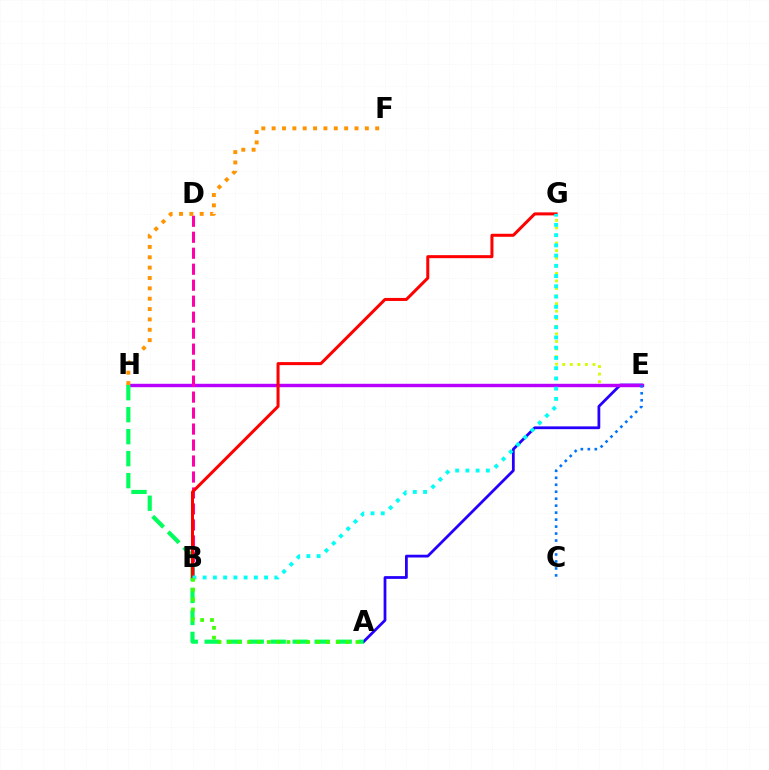{('A', 'E'): [{'color': '#2500ff', 'line_style': 'solid', 'thickness': 2.0}], ('E', 'G'): [{'color': '#d1ff00', 'line_style': 'dotted', 'thickness': 2.06}], ('E', 'H'): [{'color': '#b900ff', 'line_style': 'solid', 'thickness': 2.46}], ('B', 'D'): [{'color': '#ff00ac', 'line_style': 'dashed', 'thickness': 2.17}], ('A', 'H'): [{'color': '#00ff5c', 'line_style': 'dashed', 'thickness': 2.99}], ('F', 'H'): [{'color': '#ff9400', 'line_style': 'dotted', 'thickness': 2.81}], ('B', 'G'): [{'color': '#ff0000', 'line_style': 'solid', 'thickness': 2.17}, {'color': '#00fff6', 'line_style': 'dotted', 'thickness': 2.78}], ('C', 'E'): [{'color': '#0074ff', 'line_style': 'dotted', 'thickness': 1.89}], ('A', 'B'): [{'color': '#3dff00', 'line_style': 'dotted', 'thickness': 2.68}]}